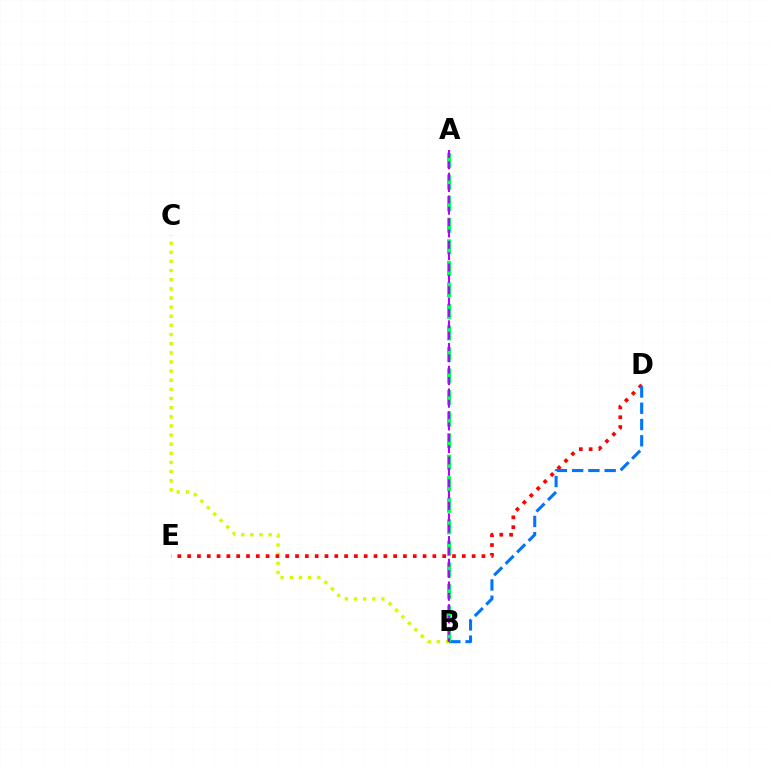{('B', 'C'): [{'color': '#d1ff00', 'line_style': 'dotted', 'thickness': 2.48}], ('D', 'E'): [{'color': '#ff0000', 'line_style': 'dotted', 'thickness': 2.67}], ('B', 'D'): [{'color': '#0074ff', 'line_style': 'dashed', 'thickness': 2.21}], ('A', 'B'): [{'color': '#00ff5c', 'line_style': 'dashed', 'thickness': 2.93}, {'color': '#b900ff', 'line_style': 'dashed', 'thickness': 1.54}]}